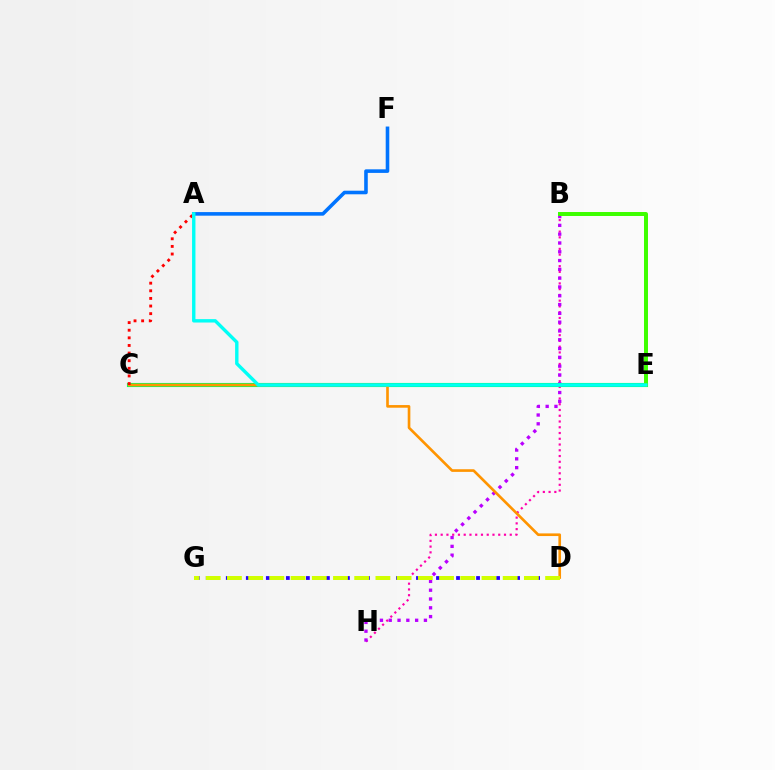{('B', 'H'): [{'color': '#ff00ac', 'line_style': 'dotted', 'thickness': 1.56}, {'color': '#b900ff', 'line_style': 'dotted', 'thickness': 2.39}], ('C', 'E'): [{'color': '#00ff5c', 'line_style': 'solid', 'thickness': 2.96}], ('C', 'D'): [{'color': '#ff9400', 'line_style': 'solid', 'thickness': 1.91}], ('A', 'C'): [{'color': '#ff0000', 'line_style': 'dotted', 'thickness': 2.07}], ('B', 'E'): [{'color': '#3dff00', 'line_style': 'solid', 'thickness': 2.86}], ('A', 'F'): [{'color': '#0074ff', 'line_style': 'solid', 'thickness': 2.58}], ('A', 'E'): [{'color': '#00fff6', 'line_style': 'solid', 'thickness': 2.44}], ('D', 'G'): [{'color': '#2500ff', 'line_style': 'dotted', 'thickness': 2.72}, {'color': '#d1ff00', 'line_style': 'dashed', 'thickness': 2.88}]}